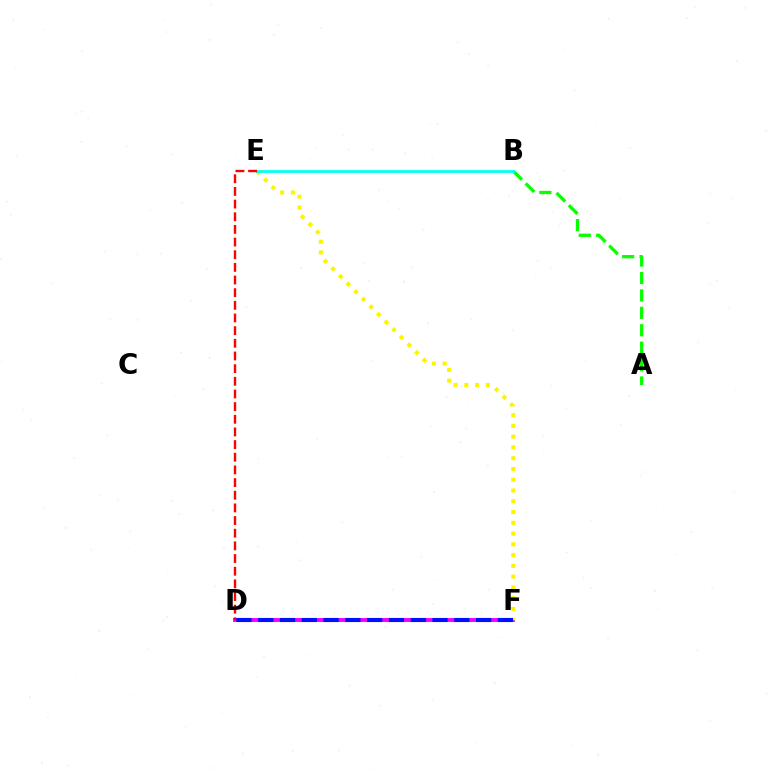{('A', 'B'): [{'color': '#08ff00', 'line_style': 'dashed', 'thickness': 2.37}], ('D', 'F'): [{'color': '#ee00ff', 'line_style': 'solid', 'thickness': 2.79}, {'color': '#0010ff', 'line_style': 'dashed', 'thickness': 2.96}], ('E', 'F'): [{'color': '#fcf500', 'line_style': 'dotted', 'thickness': 2.93}], ('B', 'E'): [{'color': '#00fff6', 'line_style': 'solid', 'thickness': 1.99}], ('D', 'E'): [{'color': '#ff0000', 'line_style': 'dashed', 'thickness': 1.72}]}